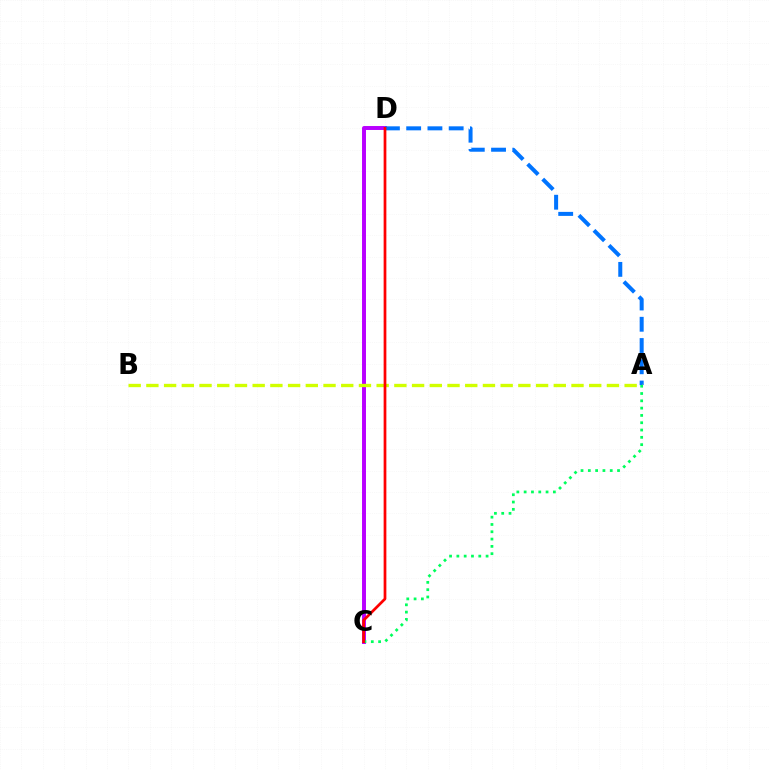{('C', 'D'): [{'color': '#b900ff', 'line_style': 'solid', 'thickness': 2.84}, {'color': '#ff0000', 'line_style': 'solid', 'thickness': 1.96}], ('A', 'D'): [{'color': '#0074ff', 'line_style': 'dashed', 'thickness': 2.89}], ('A', 'B'): [{'color': '#d1ff00', 'line_style': 'dashed', 'thickness': 2.41}], ('A', 'C'): [{'color': '#00ff5c', 'line_style': 'dotted', 'thickness': 1.98}]}